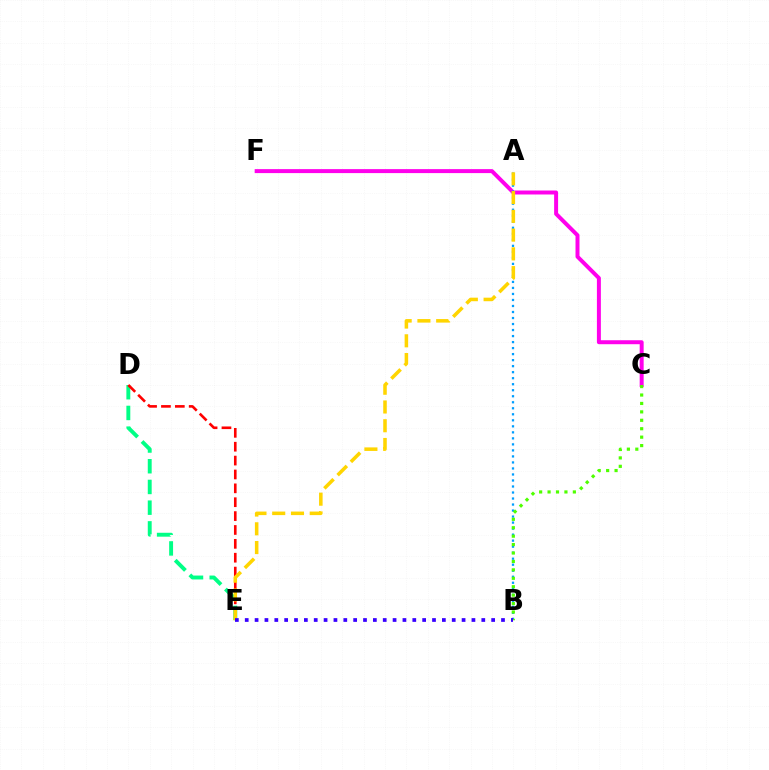{('C', 'F'): [{'color': '#ff00ed', 'line_style': 'solid', 'thickness': 2.86}], ('A', 'B'): [{'color': '#009eff', 'line_style': 'dotted', 'thickness': 1.63}], ('D', 'E'): [{'color': '#00ff86', 'line_style': 'dashed', 'thickness': 2.81}, {'color': '#ff0000', 'line_style': 'dashed', 'thickness': 1.88}], ('A', 'E'): [{'color': '#ffd500', 'line_style': 'dashed', 'thickness': 2.55}], ('B', 'C'): [{'color': '#4fff00', 'line_style': 'dotted', 'thickness': 2.29}], ('B', 'E'): [{'color': '#3700ff', 'line_style': 'dotted', 'thickness': 2.68}]}